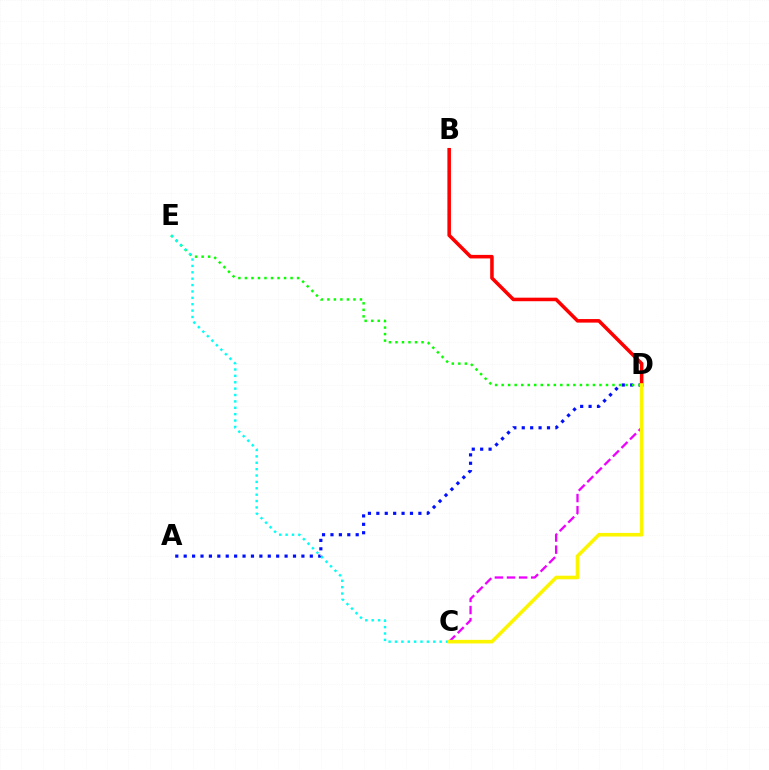{('A', 'D'): [{'color': '#0010ff', 'line_style': 'dotted', 'thickness': 2.28}], ('D', 'E'): [{'color': '#08ff00', 'line_style': 'dotted', 'thickness': 1.77}], ('C', 'E'): [{'color': '#00fff6', 'line_style': 'dotted', 'thickness': 1.73}], ('C', 'D'): [{'color': '#ee00ff', 'line_style': 'dashed', 'thickness': 1.64}, {'color': '#fcf500', 'line_style': 'solid', 'thickness': 2.58}], ('B', 'D'): [{'color': '#ff0000', 'line_style': 'solid', 'thickness': 2.55}]}